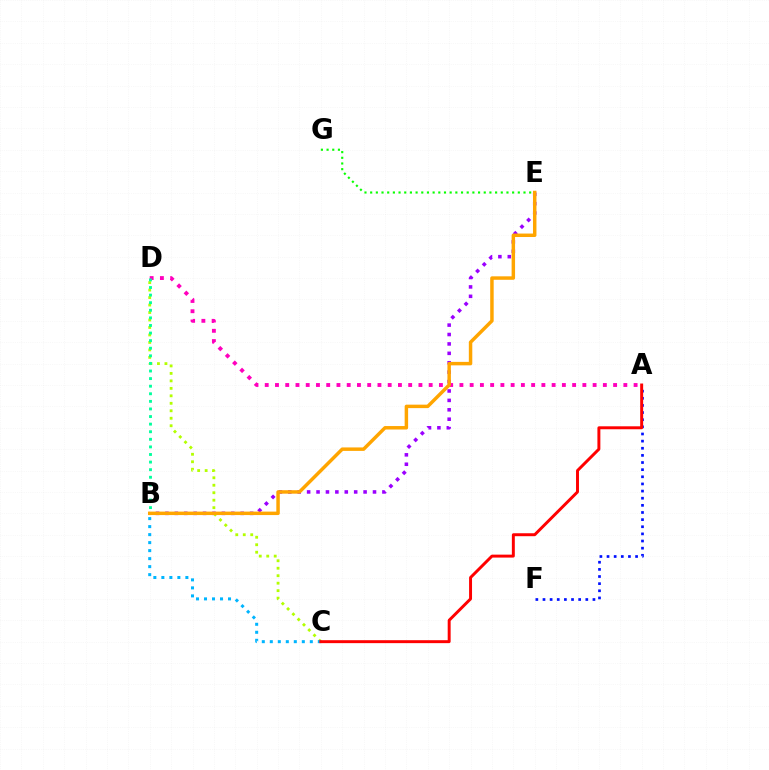{('B', 'E'): [{'color': '#9b00ff', 'line_style': 'dotted', 'thickness': 2.56}, {'color': '#ffa500', 'line_style': 'solid', 'thickness': 2.49}], ('C', 'D'): [{'color': '#b3ff00', 'line_style': 'dotted', 'thickness': 2.03}], ('A', 'D'): [{'color': '#ff00bd', 'line_style': 'dotted', 'thickness': 2.78}], ('B', 'C'): [{'color': '#00b5ff', 'line_style': 'dotted', 'thickness': 2.17}], ('A', 'F'): [{'color': '#0010ff', 'line_style': 'dotted', 'thickness': 1.94}], ('A', 'C'): [{'color': '#ff0000', 'line_style': 'solid', 'thickness': 2.12}], ('E', 'G'): [{'color': '#08ff00', 'line_style': 'dotted', 'thickness': 1.54}], ('B', 'D'): [{'color': '#00ff9d', 'line_style': 'dotted', 'thickness': 2.06}]}